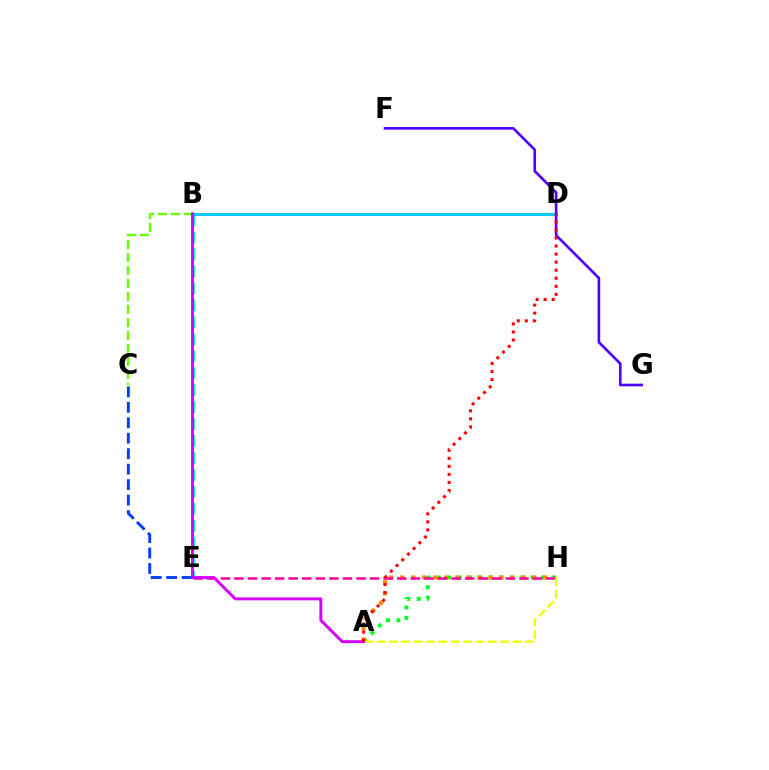{('B', 'E'): [{'color': '#00ffaf', 'line_style': 'dashed', 'thickness': 2.31}], ('C', 'E'): [{'color': '#003fff', 'line_style': 'dashed', 'thickness': 2.1}], ('A', 'H'): [{'color': '#00ff27', 'line_style': 'dotted', 'thickness': 2.83}, {'color': '#ff8800', 'line_style': 'dotted', 'thickness': 2.99}, {'color': '#eeff00', 'line_style': 'dashed', 'thickness': 1.68}], ('B', 'D'): [{'color': '#00c7ff', 'line_style': 'solid', 'thickness': 2.07}], ('E', 'H'): [{'color': '#ff00a0', 'line_style': 'dashed', 'thickness': 1.84}], ('B', 'C'): [{'color': '#66ff00', 'line_style': 'dashed', 'thickness': 1.77}], ('F', 'G'): [{'color': '#4f00ff', 'line_style': 'solid', 'thickness': 1.9}], ('A', 'B'): [{'color': '#d600ff', 'line_style': 'solid', 'thickness': 2.1}], ('A', 'D'): [{'color': '#ff0000', 'line_style': 'dotted', 'thickness': 2.19}]}